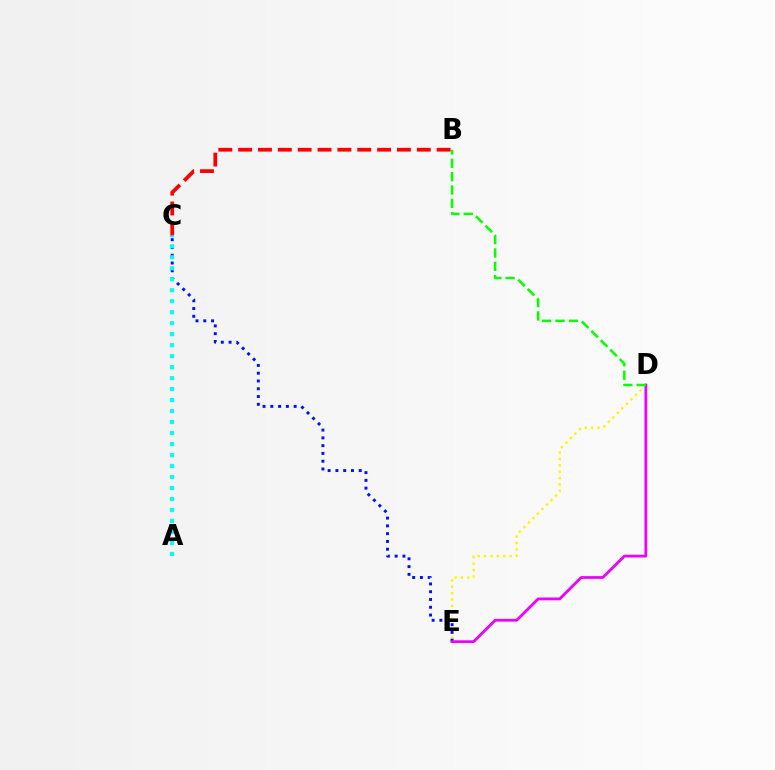{('D', 'E'): [{'color': '#fcf500', 'line_style': 'dotted', 'thickness': 1.73}, {'color': '#ee00ff', 'line_style': 'solid', 'thickness': 2.0}], ('C', 'E'): [{'color': '#0010ff', 'line_style': 'dotted', 'thickness': 2.11}], ('B', 'D'): [{'color': '#08ff00', 'line_style': 'dashed', 'thickness': 1.81}], ('A', 'C'): [{'color': '#00fff6', 'line_style': 'dotted', 'thickness': 2.99}], ('B', 'C'): [{'color': '#ff0000', 'line_style': 'dashed', 'thickness': 2.7}]}